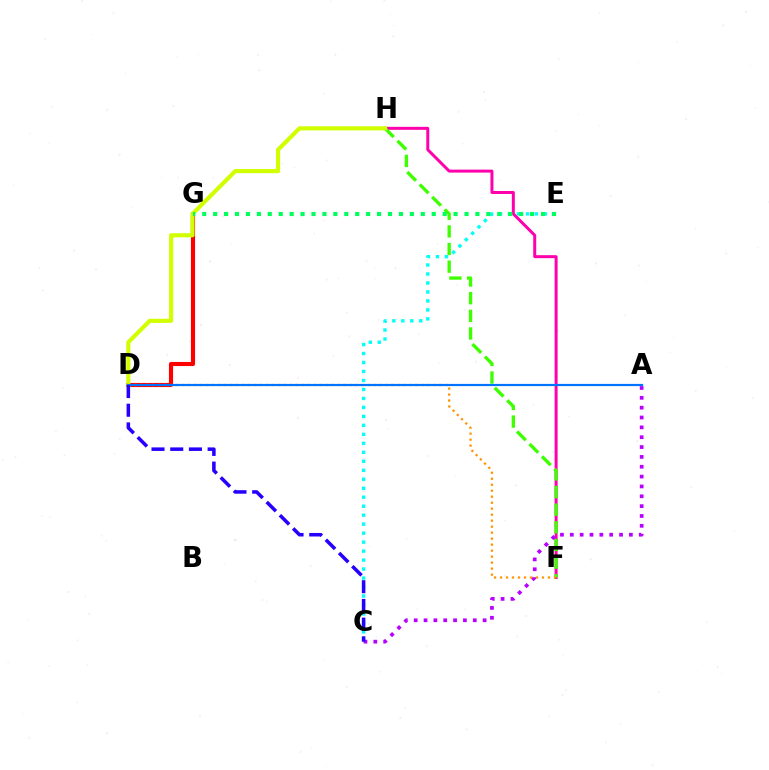{('C', 'E'): [{'color': '#00fff6', 'line_style': 'dotted', 'thickness': 2.44}], ('F', 'H'): [{'color': '#ff00ac', 'line_style': 'solid', 'thickness': 2.15}, {'color': '#3dff00', 'line_style': 'dashed', 'thickness': 2.4}], ('D', 'G'): [{'color': '#ff0000', 'line_style': 'solid', 'thickness': 2.96}], ('D', 'H'): [{'color': '#d1ff00', 'line_style': 'solid', 'thickness': 2.98}], ('A', 'C'): [{'color': '#b900ff', 'line_style': 'dotted', 'thickness': 2.68}], ('D', 'F'): [{'color': '#ff9400', 'line_style': 'dotted', 'thickness': 1.63}], ('A', 'D'): [{'color': '#0074ff', 'line_style': 'solid', 'thickness': 1.58}], ('C', 'D'): [{'color': '#2500ff', 'line_style': 'dashed', 'thickness': 2.54}], ('E', 'G'): [{'color': '#00ff5c', 'line_style': 'dotted', 'thickness': 2.97}]}